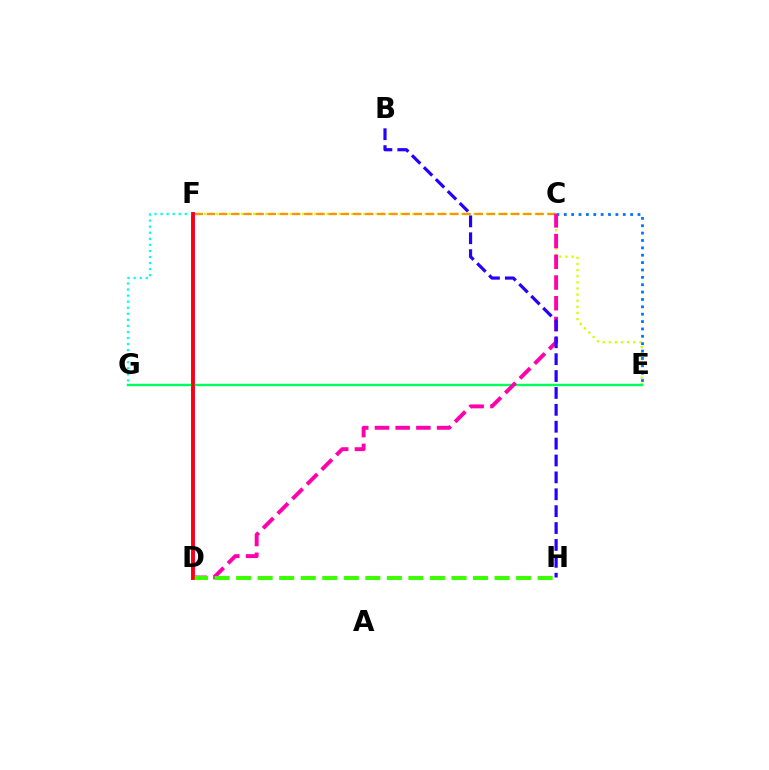{('E', 'F'): [{'color': '#d1ff00', 'line_style': 'dotted', 'thickness': 1.66}], ('C', 'F'): [{'color': '#ff9400', 'line_style': 'dashed', 'thickness': 1.65}], ('C', 'E'): [{'color': '#0074ff', 'line_style': 'dotted', 'thickness': 2.0}], ('D', 'F'): [{'color': '#b900ff', 'line_style': 'solid', 'thickness': 2.71}, {'color': '#ff0000', 'line_style': 'solid', 'thickness': 2.52}], ('E', 'G'): [{'color': '#00ff5c', 'line_style': 'solid', 'thickness': 1.72}], ('C', 'D'): [{'color': '#ff00ac', 'line_style': 'dashed', 'thickness': 2.81}], ('F', 'G'): [{'color': '#00fff6', 'line_style': 'dotted', 'thickness': 1.65}], ('B', 'H'): [{'color': '#2500ff', 'line_style': 'dashed', 'thickness': 2.29}], ('D', 'H'): [{'color': '#3dff00', 'line_style': 'dashed', 'thickness': 2.93}]}